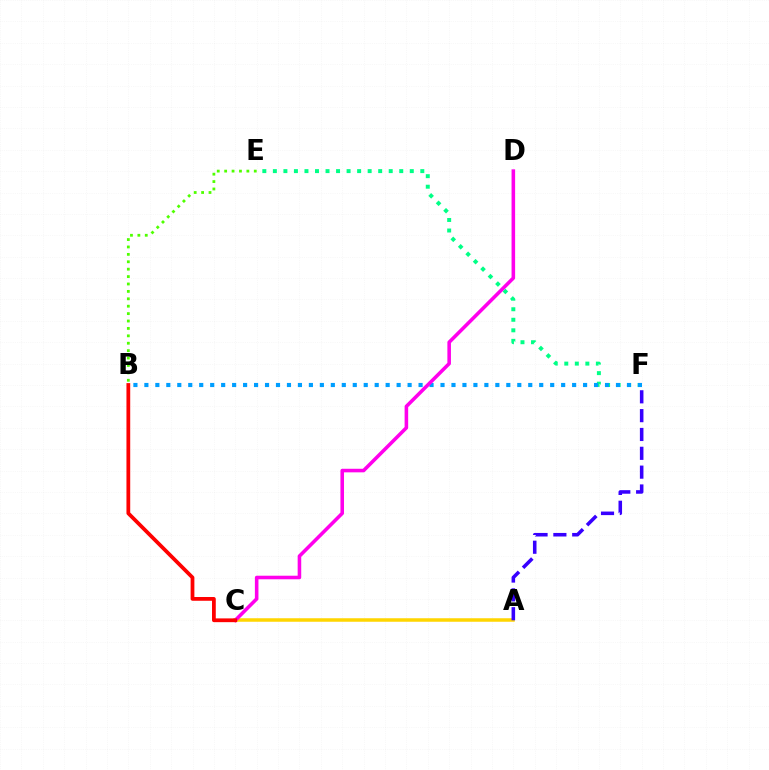{('A', 'C'): [{'color': '#ffd500', 'line_style': 'solid', 'thickness': 2.53}], ('E', 'F'): [{'color': '#00ff86', 'line_style': 'dotted', 'thickness': 2.86}], ('B', 'E'): [{'color': '#4fff00', 'line_style': 'dotted', 'thickness': 2.01}], ('B', 'F'): [{'color': '#009eff', 'line_style': 'dotted', 'thickness': 2.98}], ('C', 'D'): [{'color': '#ff00ed', 'line_style': 'solid', 'thickness': 2.57}], ('B', 'C'): [{'color': '#ff0000', 'line_style': 'solid', 'thickness': 2.71}], ('A', 'F'): [{'color': '#3700ff', 'line_style': 'dashed', 'thickness': 2.56}]}